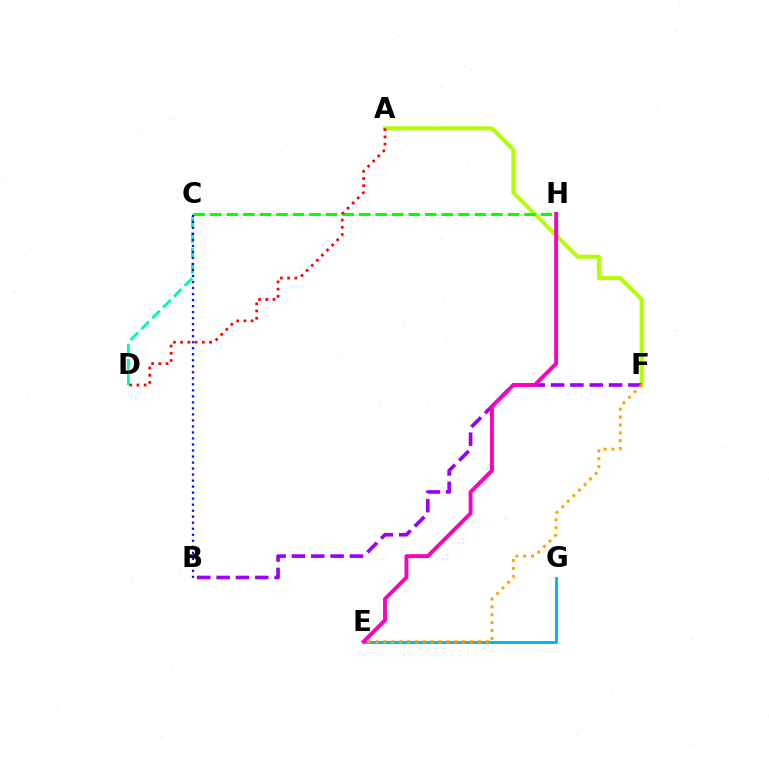{('A', 'F'): [{'color': '#b3ff00', 'line_style': 'solid', 'thickness': 2.89}], ('C', 'H'): [{'color': '#08ff00', 'line_style': 'dashed', 'thickness': 2.25}], ('C', 'D'): [{'color': '#00ff9d', 'line_style': 'dashed', 'thickness': 2.08}], ('B', 'F'): [{'color': '#9b00ff', 'line_style': 'dashed', 'thickness': 2.63}], ('E', 'G'): [{'color': '#00b5ff', 'line_style': 'solid', 'thickness': 2.1}], ('E', 'H'): [{'color': '#ff00bd', 'line_style': 'solid', 'thickness': 2.8}], ('B', 'C'): [{'color': '#0010ff', 'line_style': 'dotted', 'thickness': 1.63}], ('A', 'D'): [{'color': '#ff0000', 'line_style': 'dotted', 'thickness': 1.96}], ('E', 'F'): [{'color': '#ffa500', 'line_style': 'dotted', 'thickness': 2.14}]}